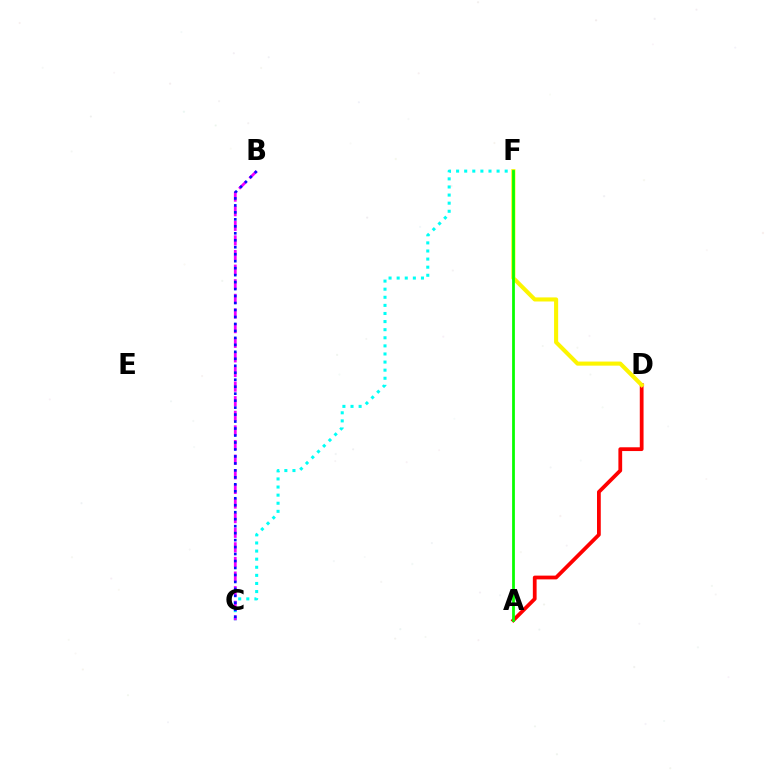{('A', 'D'): [{'color': '#ff0000', 'line_style': 'solid', 'thickness': 2.71}], ('D', 'F'): [{'color': '#fcf500', 'line_style': 'solid', 'thickness': 2.94}], ('C', 'F'): [{'color': '#00fff6', 'line_style': 'dotted', 'thickness': 2.2}], ('B', 'C'): [{'color': '#ee00ff', 'line_style': 'dashed', 'thickness': 1.99}, {'color': '#0010ff', 'line_style': 'dotted', 'thickness': 1.89}], ('A', 'F'): [{'color': '#08ff00', 'line_style': 'solid', 'thickness': 1.99}]}